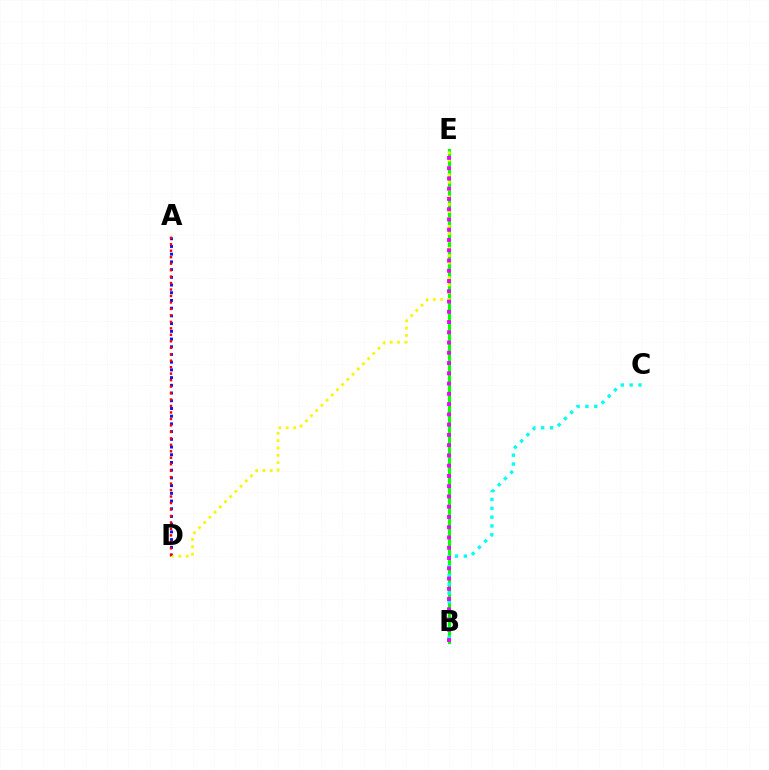{('B', 'E'): [{'color': '#08ff00', 'line_style': 'solid', 'thickness': 2.28}, {'color': '#ee00ff', 'line_style': 'dotted', 'thickness': 2.79}], ('A', 'D'): [{'color': '#0010ff', 'line_style': 'dotted', 'thickness': 2.1}, {'color': '#ff0000', 'line_style': 'dotted', 'thickness': 1.76}], ('D', 'E'): [{'color': '#fcf500', 'line_style': 'dotted', 'thickness': 1.99}], ('B', 'C'): [{'color': '#00fff6', 'line_style': 'dotted', 'thickness': 2.4}]}